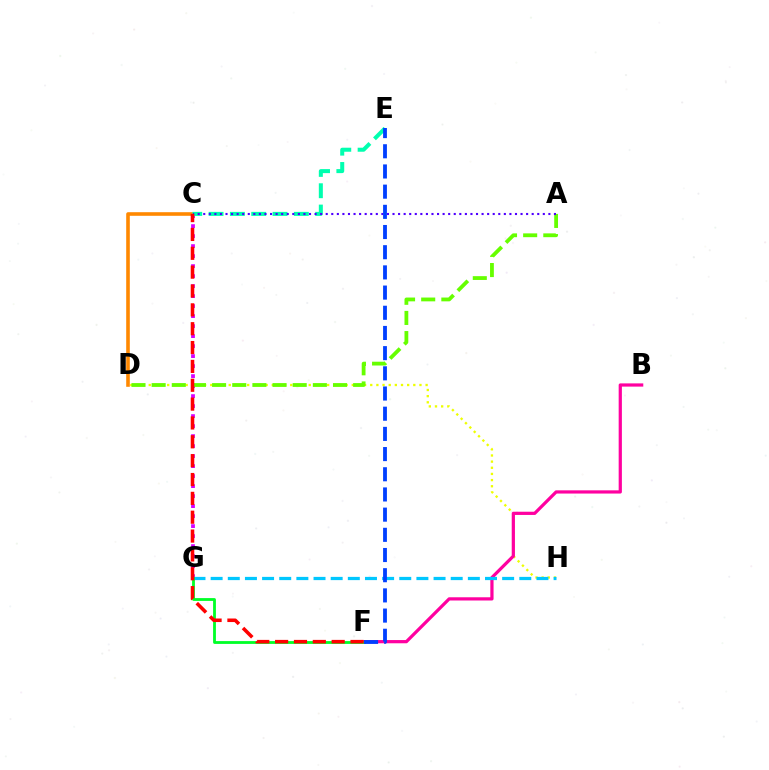{('D', 'H'): [{'color': '#eeff00', 'line_style': 'dotted', 'thickness': 1.67}], ('C', 'G'): [{'color': '#d600ff', 'line_style': 'dotted', 'thickness': 2.72}], ('B', 'F'): [{'color': '#ff00a0', 'line_style': 'solid', 'thickness': 2.32}], ('C', 'D'): [{'color': '#ff8800', 'line_style': 'solid', 'thickness': 2.59}], ('C', 'E'): [{'color': '#00ffaf', 'line_style': 'dashed', 'thickness': 2.9}], ('A', 'D'): [{'color': '#66ff00', 'line_style': 'dashed', 'thickness': 2.74}], ('A', 'C'): [{'color': '#4f00ff', 'line_style': 'dotted', 'thickness': 1.51}], ('G', 'H'): [{'color': '#00c7ff', 'line_style': 'dashed', 'thickness': 2.33}], ('F', 'G'): [{'color': '#00ff27', 'line_style': 'solid', 'thickness': 2.03}], ('C', 'F'): [{'color': '#ff0000', 'line_style': 'dashed', 'thickness': 2.56}], ('E', 'F'): [{'color': '#003fff', 'line_style': 'dashed', 'thickness': 2.74}]}